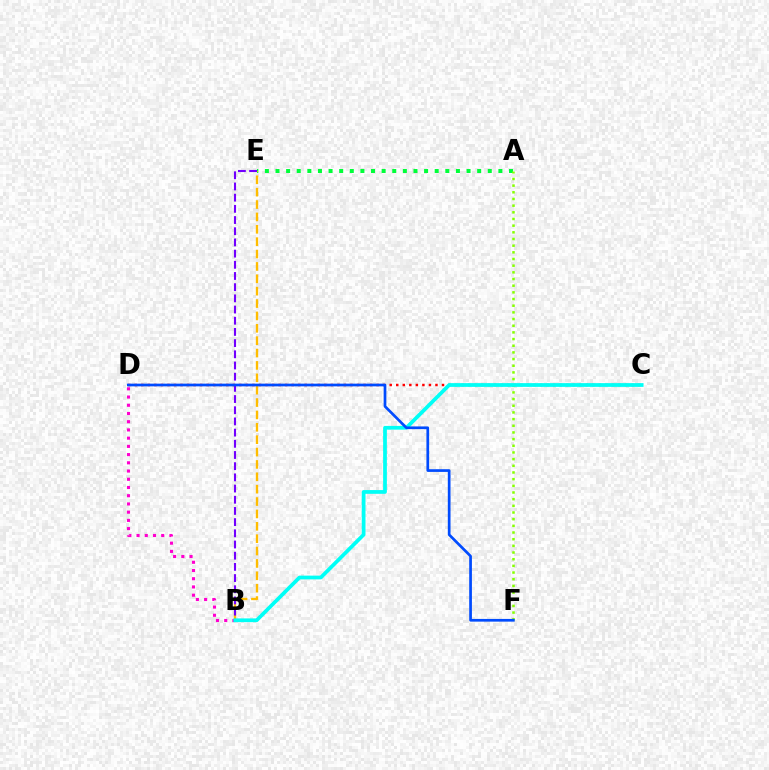{('B', 'D'): [{'color': '#ff00cf', 'line_style': 'dotted', 'thickness': 2.23}], ('C', 'D'): [{'color': '#ff0000', 'line_style': 'dotted', 'thickness': 1.78}], ('A', 'E'): [{'color': '#00ff39', 'line_style': 'dotted', 'thickness': 2.88}], ('A', 'F'): [{'color': '#84ff00', 'line_style': 'dotted', 'thickness': 1.81}], ('B', 'E'): [{'color': '#ffbd00', 'line_style': 'dashed', 'thickness': 1.68}, {'color': '#7200ff', 'line_style': 'dashed', 'thickness': 1.52}], ('B', 'C'): [{'color': '#00fff6', 'line_style': 'solid', 'thickness': 2.69}], ('D', 'F'): [{'color': '#004bff', 'line_style': 'solid', 'thickness': 1.95}]}